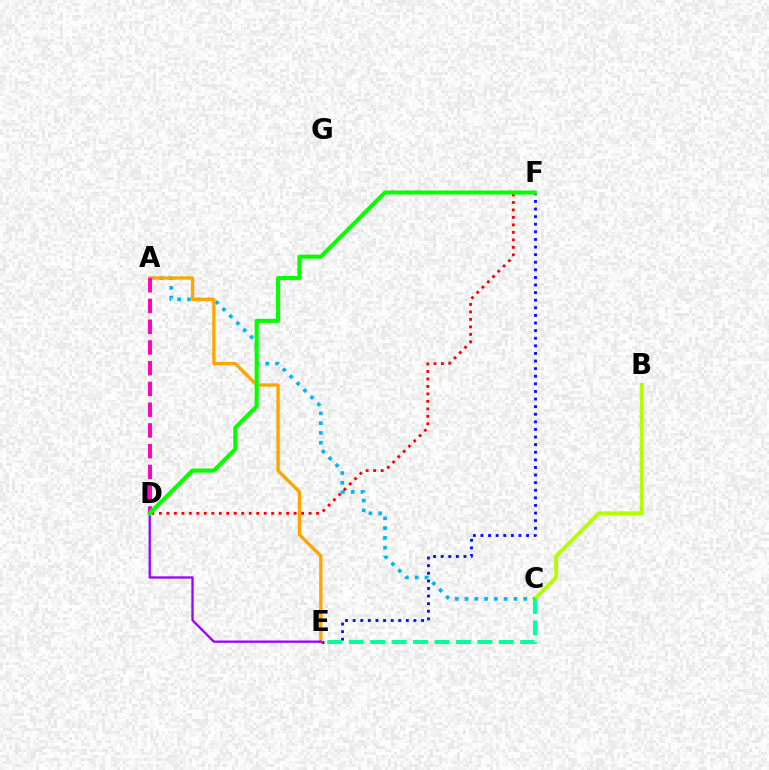{('E', 'F'): [{'color': '#0010ff', 'line_style': 'dotted', 'thickness': 2.07}], ('B', 'C'): [{'color': '#b3ff00', 'line_style': 'solid', 'thickness': 2.81}], ('A', 'C'): [{'color': '#00b5ff', 'line_style': 'dotted', 'thickness': 2.66}], ('A', 'E'): [{'color': '#ffa500', 'line_style': 'solid', 'thickness': 2.41}], ('C', 'E'): [{'color': '#00ff9d', 'line_style': 'dashed', 'thickness': 2.91}], ('A', 'D'): [{'color': '#ff00bd', 'line_style': 'dashed', 'thickness': 2.82}], ('D', 'E'): [{'color': '#9b00ff', 'line_style': 'solid', 'thickness': 1.66}], ('D', 'F'): [{'color': '#ff0000', 'line_style': 'dotted', 'thickness': 2.03}, {'color': '#08ff00', 'line_style': 'solid', 'thickness': 2.95}]}